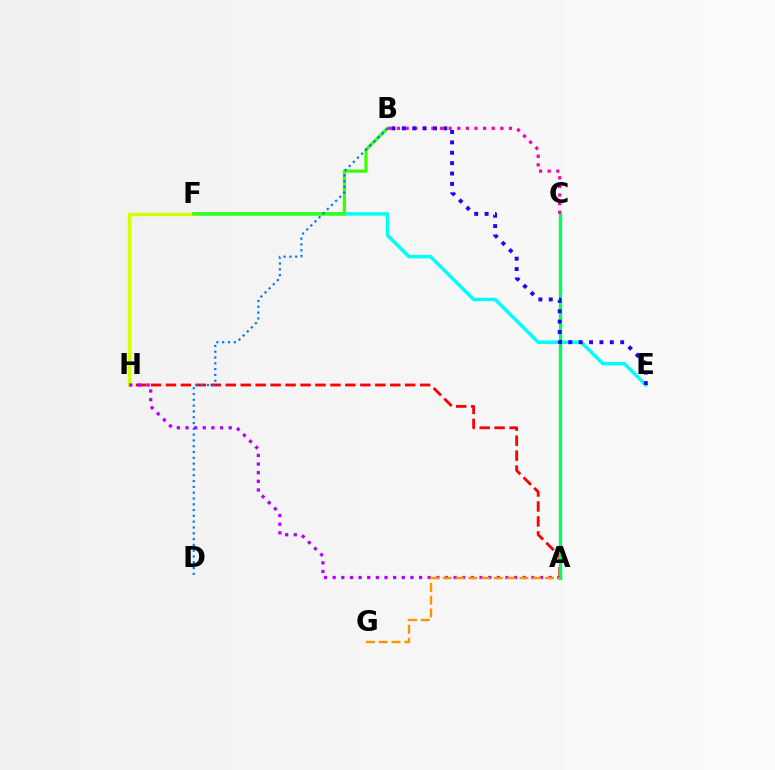{('A', 'H'): [{'color': '#ff0000', 'line_style': 'dashed', 'thickness': 2.03}, {'color': '#b900ff', 'line_style': 'dotted', 'thickness': 2.35}], ('E', 'F'): [{'color': '#00fff6', 'line_style': 'solid', 'thickness': 2.5}], ('A', 'C'): [{'color': '#00ff5c', 'line_style': 'solid', 'thickness': 2.38}], ('F', 'H'): [{'color': '#d1ff00', 'line_style': 'solid', 'thickness': 2.42}], ('B', 'F'): [{'color': '#3dff00', 'line_style': 'solid', 'thickness': 2.33}], ('B', 'C'): [{'color': '#ff00ac', 'line_style': 'dotted', 'thickness': 2.34}], ('B', 'D'): [{'color': '#0074ff', 'line_style': 'dotted', 'thickness': 1.58}], ('B', 'E'): [{'color': '#2500ff', 'line_style': 'dotted', 'thickness': 2.82}], ('A', 'G'): [{'color': '#ff9400', 'line_style': 'dashed', 'thickness': 1.74}]}